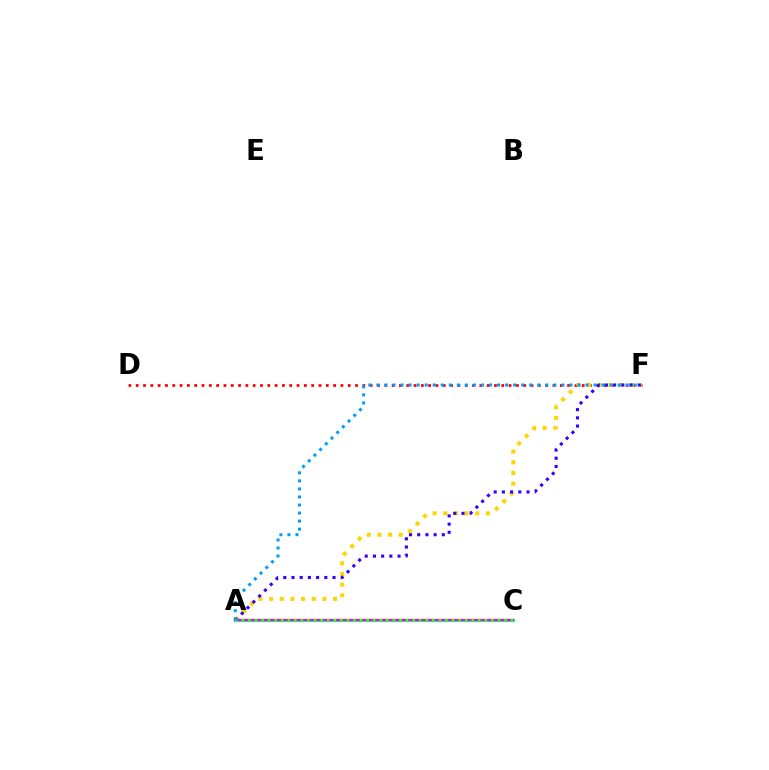{('D', 'F'): [{'color': '#ff0000', 'line_style': 'dotted', 'thickness': 1.99}], ('A', 'F'): [{'color': '#ffd500', 'line_style': 'dotted', 'thickness': 2.9}, {'color': '#3700ff', 'line_style': 'dotted', 'thickness': 2.23}, {'color': '#009eff', 'line_style': 'dotted', 'thickness': 2.19}], ('A', 'C'): [{'color': '#00ff86', 'line_style': 'solid', 'thickness': 2.28}, {'color': '#ff00ed', 'line_style': 'solid', 'thickness': 1.58}, {'color': '#4fff00', 'line_style': 'dotted', 'thickness': 1.78}]}